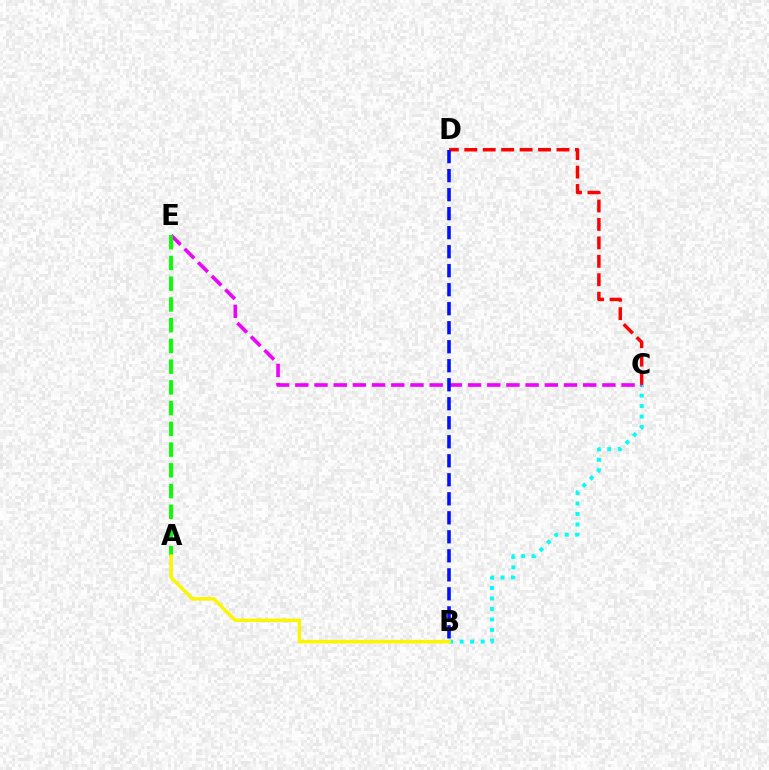{('C', 'D'): [{'color': '#ff0000', 'line_style': 'dashed', 'thickness': 2.5}], ('B', 'C'): [{'color': '#00fff6', 'line_style': 'dotted', 'thickness': 2.85}], ('C', 'E'): [{'color': '#ee00ff', 'line_style': 'dashed', 'thickness': 2.61}], ('A', 'E'): [{'color': '#08ff00', 'line_style': 'dashed', 'thickness': 2.82}], ('A', 'B'): [{'color': '#fcf500', 'line_style': 'solid', 'thickness': 2.53}], ('B', 'D'): [{'color': '#0010ff', 'line_style': 'dashed', 'thickness': 2.58}]}